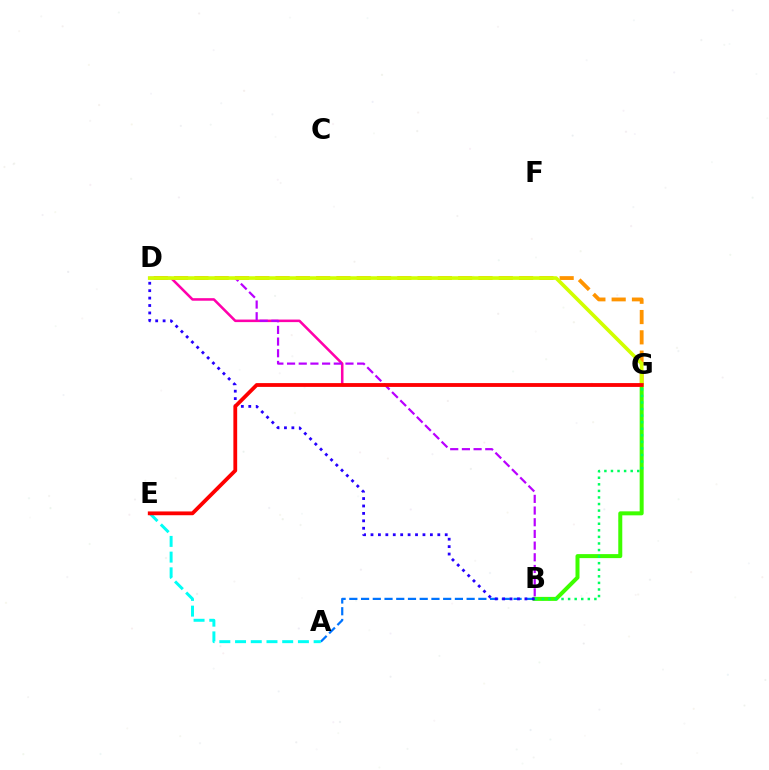{('D', 'G'): [{'color': '#ff00ac', 'line_style': 'solid', 'thickness': 1.84}, {'color': '#ff9400', 'line_style': 'dashed', 'thickness': 2.76}, {'color': '#d1ff00', 'line_style': 'solid', 'thickness': 2.62}], ('B', 'G'): [{'color': '#3dff00', 'line_style': 'solid', 'thickness': 2.88}, {'color': '#00ff5c', 'line_style': 'dotted', 'thickness': 1.79}], ('A', 'B'): [{'color': '#0074ff', 'line_style': 'dashed', 'thickness': 1.59}], ('A', 'E'): [{'color': '#00fff6', 'line_style': 'dashed', 'thickness': 2.14}], ('B', 'D'): [{'color': '#b900ff', 'line_style': 'dashed', 'thickness': 1.59}, {'color': '#2500ff', 'line_style': 'dotted', 'thickness': 2.02}], ('E', 'G'): [{'color': '#ff0000', 'line_style': 'solid', 'thickness': 2.73}]}